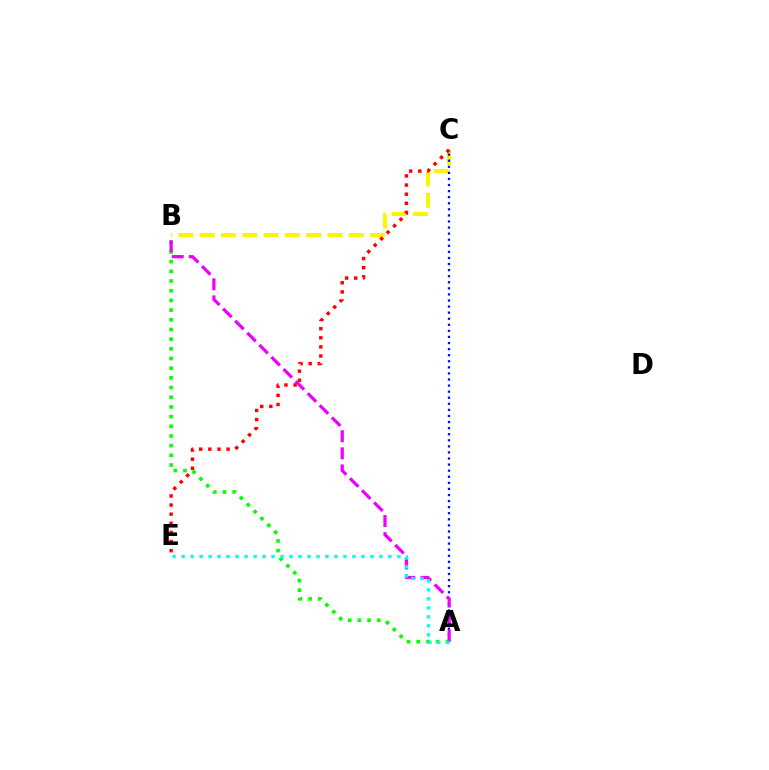{('B', 'C'): [{'color': '#fcf500', 'line_style': 'dashed', 'thickness': 2.89}], ('A', 'B'): [{'color': '#08ff00', 'line_style': 'dotted', 'thickness': 2.63}, {'color': '#ee00ff', 'line_style': 'dashed', 'thickness': 2.32}], ('A', 'C'): [{'color': '#0010ff', 'line_style': 'dotted', 'thickness': 1.65}], ('C', 'E'): [{'color': '#ff0000', 'line_style': 'dotted', 'thickness': 2.48}], ('A', 'E'): [{'color': '#00fff6', 'line_style': 'dotted', 'thickness': 2.44}]}